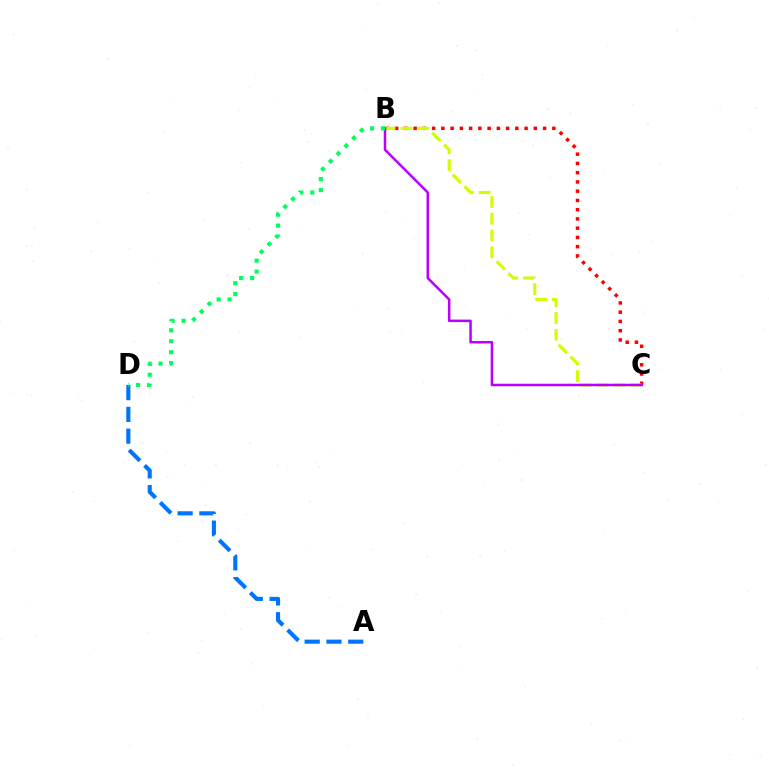{('B', 'C'): [{'color': '#ff0000', 'line_style': 'dotted', 'thickness': 2.51}, {'color': '#d1ff00', 'line_style': 'dashed', 'thickness': 2.28}, {'color': '#b900ff', 'line_style': 'solid', 'thickness': 1.81}], ('A', 'D'): [{'color': '#0074ff', 'line_style': 'dashed', 'thickness': 2.96}], ('B', 'D'): [{'color': '#00ff5c', 'line_style': 'dotted', 'thickness': 2.98}]}